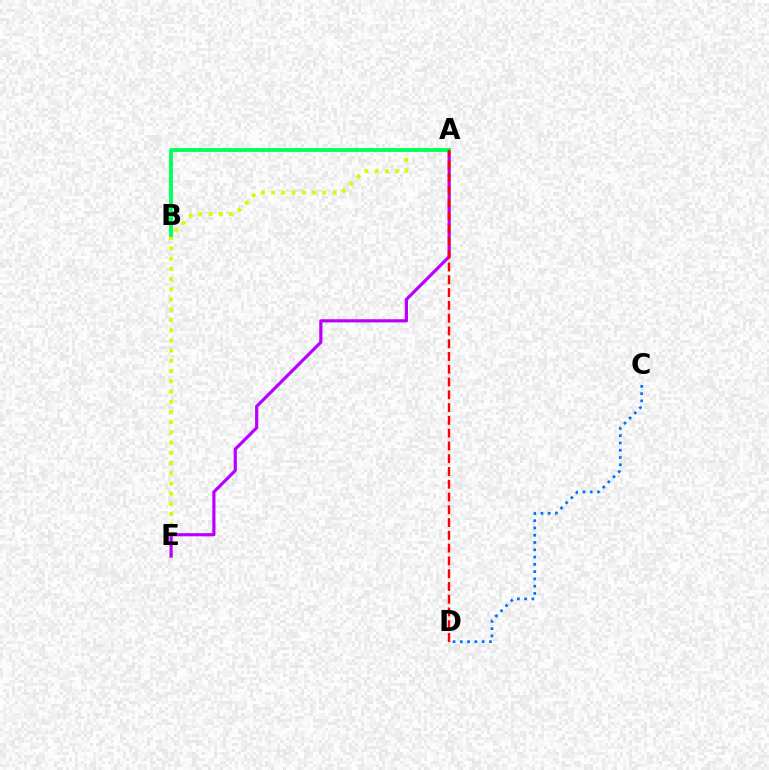{('A', 'E'): [{'color': '#d1ff00', 'line_style': 'dotted', 'thickness': 2.78}, {'color': '#b900ff', 'line_style': 'solid', 'thickness': 2.29}], ('C', 'D'): [{'color': '#0074ff', 'line_style': 'dotted', 'thickness': 1.98}], ('A', 'B'): [{'color': '#00ff5c', 'line_style': 'solid', 'thickness': 2.75}], ('A', 'D'): [{'color': '#ff0000', 'line_style': 'dashed', 'thickness': 1.74}]}